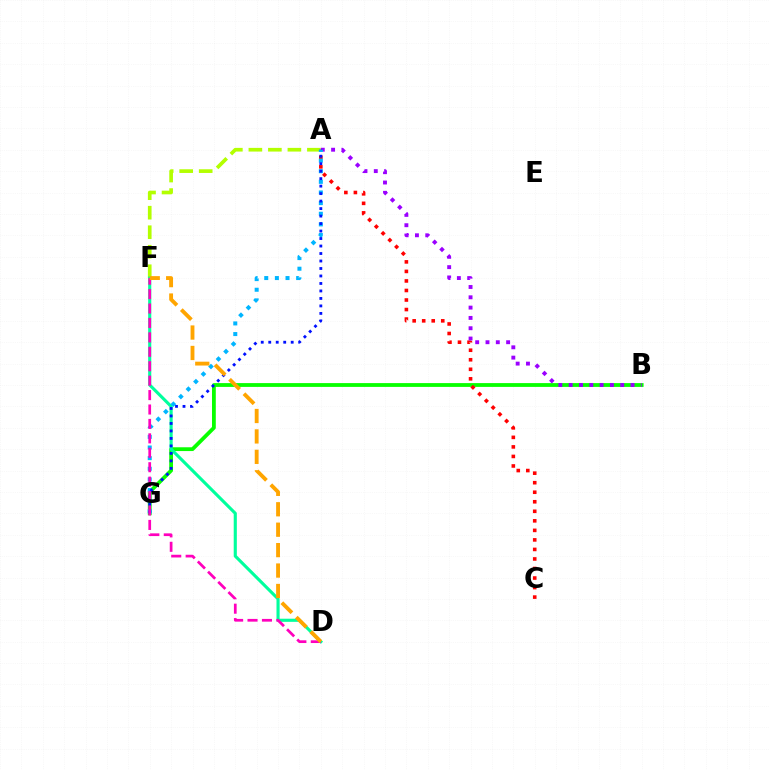{('A', 'F'): [{'color': '#b3ff00', 'line_style': 'dashed', 'thickness': 2.65}], ('B', 'G'): [{'color': '#08ff00', 'line_style': 'solid', 'thickness': 2.73}], ('D', 'F'): [{'color': '#00ff9d', 'line_style': 'solid', 'thickness': 2.25}, {'color': '#ff00bd', 'line_style': 'dashed', 'thickness': 1.96}, {'color': '#ffa500', 'line_style': 'dashed', 'thickness': 2.77}], ('A', 'C'): [{'color': '#ff0000', 'line_style': 'dotted', 'thickness': 2.59}], ('A', 'B'): [{'color': '#9b00ff', 'line_style': 'dotted', 'thickness': 2.8}], ('A', 'G'): [{'color': '#00b5ff', 'line_style': 'dotted', 'thickness': 2.89}, {'color': '#0010ff', 'line_style': 'dotted', 'thickness': 2.03}]}